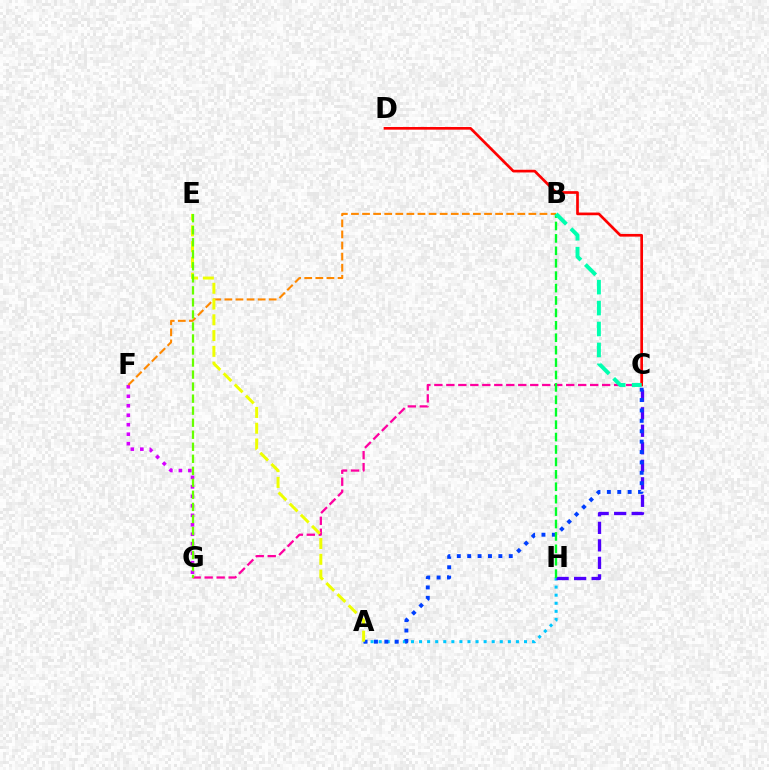{('F', 'G'): [{'color': '#d600ff', 'line_style': 'dotted', 'thickness': 2.58}], ('A', 'H'): [{'color': '#00c7ff', 'line_style': 'dotted', 'thickness': 2.19}], ('C', 'H'): [{'color': '#4f00ff', 'line_style': 'dashed', 'thickness': 2.38}], ('C', 'G'): [{'color': '#ff00a0', 'line_style': 'dashed', 'thickness': 1.63}], ('B', 'F'): [{'color': '#ff8800', 'line_style': 'dashed', 'thickness': 1.51}], ('A', 'C'): [{'color': '#003fff', 'line_style': 'dotted', 'thickness': 2.82}], ('C', 'D'): [{'color': '#ff0000', 'line_style': 'solid', 'thickness': 1.93}], ('A', 'E'): [{'color': '#eeff00', 'line_style': 'dashed', 'thickness': 2.14}], ('E', 'G'): [{'color': '#66ff00', 'line_style': 'dashed', 'thickness': 1.63}], ('B', 'H'): [{'color': '#00ff27', 'line_style': 'dashed', 'thickness': 1.69}], ('B', 'C'): [{'color': '#00ffaf', 'line_style': 'dashed', 'thickness': 2.84}]}